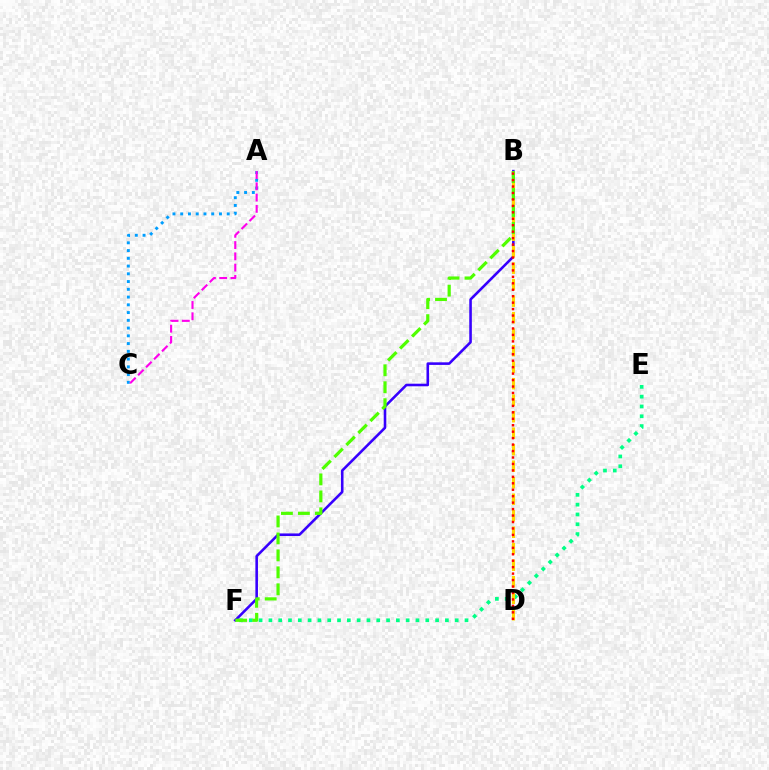{('E', 'F'): [{'color': '#00ff86', 'line_style': 'dotted', 'thickness': 2.66}], ('B', 'F'): [{'color': '#3700ff', 'line_style': 'solid', 'thickness': 1.86}, {'color': '#4fff00', 'line_style': 'dashed', 'thickness': 2.3}], ('B', 'D'): [{'color': '#ffd500', 'line_style': 'dashed', 'thickness': 2.24}, {'color': '#ff0000', 'line_style': 'dotted', 'thickness': 1.75}], ('A', 'C'): [{'color': '#009eff', 'line_style': 'dotted', 'thickness': 2.11}, {'color': '#ff00ed', 'line_style': 'dashed', 'thickness': 1.53}]}